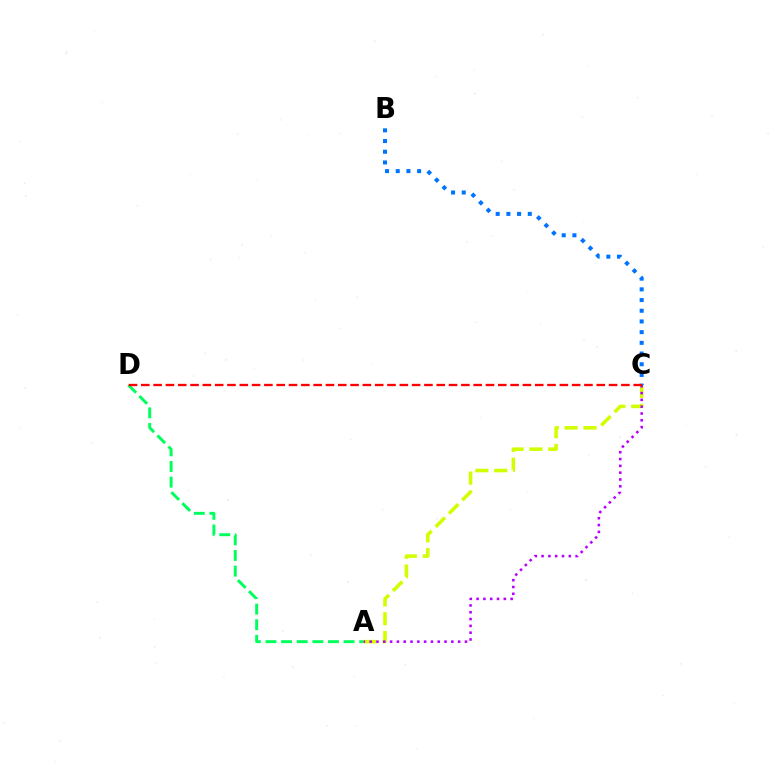{('A', 'D'): [{'color': '#00ff5c', 'line_style': 'dashed', 'thickness': 2.12}], ('A', 'C'): [{'color': '#d1ff00', 'line_style': 'dashed', 'thickness': 2.56}, {'color': '#b900ff', 'line_style': 'dotted', 'thickness': 1.85}], ('B', 'C'): [{'color': '#0074ff', 'line_style': 'dotted', 'thickness': 2.91}], ('C', 'D'): [{'color': '#ff0000', 'line_style': 'dashed', 'thickness': 1.67}]}